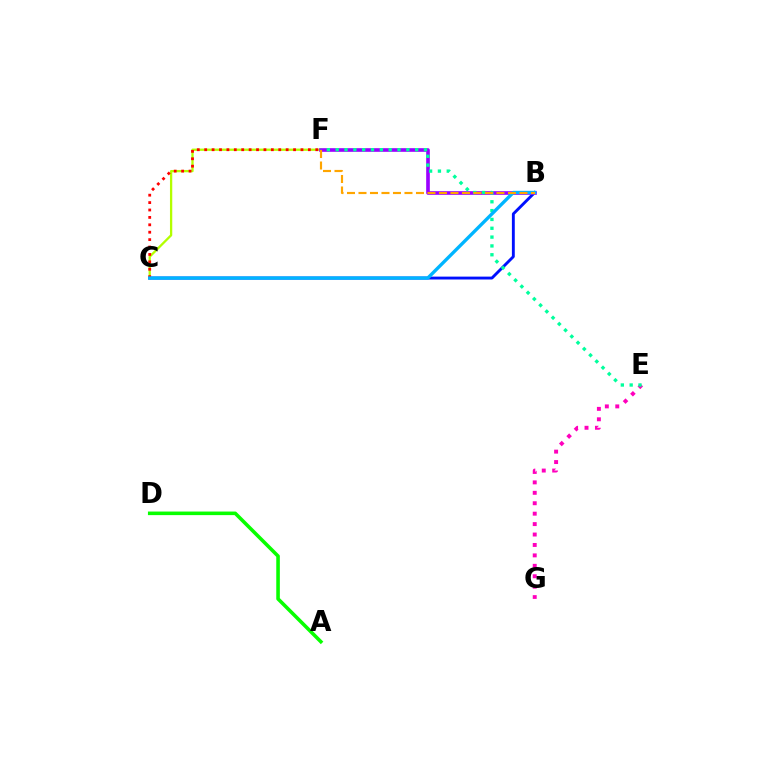{('A', 'D'): [{'color': '#08ff00', 'line_style': 'solid', 'thickness': 2.57}], ('E', 'G'): [{'color': '#ff00bd', 'line_style': 'dotted', 'thickness': 2.83}], ('C', 'F'): [{'color': '#b3ff00', 'line_style': 'solid', 'thickness': 1.65}, {'color': '#ff0000', 'line_style': 'dotted', 'thickness': 2.01}], ('B', 'C'): [{'color': '#0010ff', 'line_style': 'solid', 'thickness': 2.07}, {'color': '#00b5ff', 'line_style': 'solid', 'thickness': 2.41}], ('B', 'F'): [{'color': '#9b00ff', 'line_style': 'solid', 'thickness': 2.62}, {'color': '#ffa500', 'line_style': 'dashed', 'thickness': 1.56}], ('E', 'F'): [{'color': '#00ff9d', 'line_style': 'dotted', 'thickness': 2.4}]}